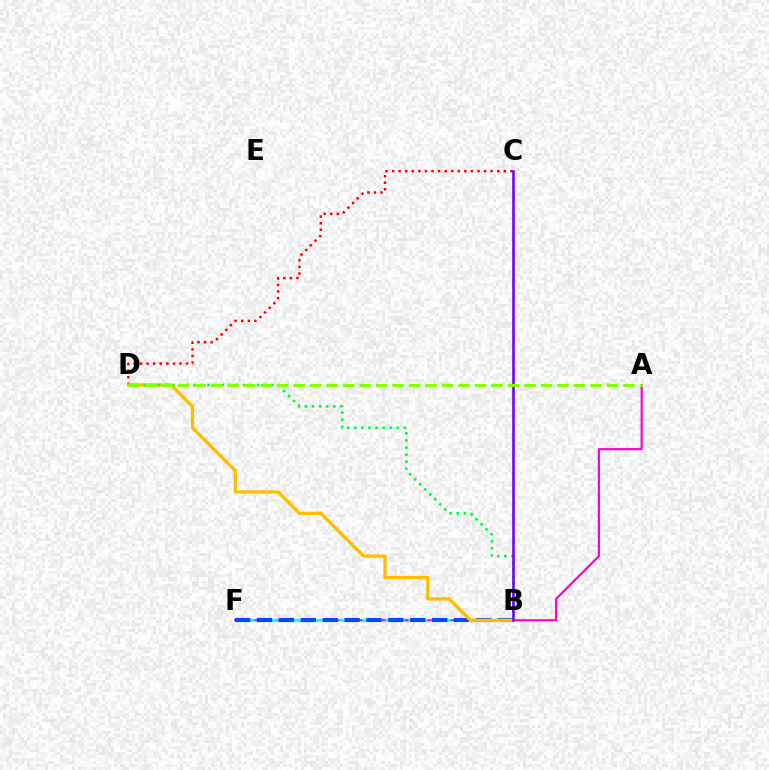{('C', 'D'): [{'color': '#ff0000', 'line_style': 'dotted', 'thickness': 1.79}], ('A', 'F'): [{'color': '#ff00cf', 'line_style': 'solid', 'thickness': 1.57}], ('B', 'F'): [{'color': '#00fff6', 'line_style': 'dashed', 'thickness': 1.57}, {'color': '#004bff', 'line_style': 'dashed', 'thickness': 2.97}], ('B', 'D'): [{'color': '#ffbd00', 'line_style': 'solid', 'thickness': 2.37}, {'color': '#00ff39', 'line_style': 'dotted', 'thickness': 1.92}], ('B', 'C'): [{'color': '#7200ff', 'line_style': 'solid', 'thickness': 1.87}], ('A', 'D'): [{'color': '#84ff00', 'line_style': 'dashed', 'thickness': 2.24}]}